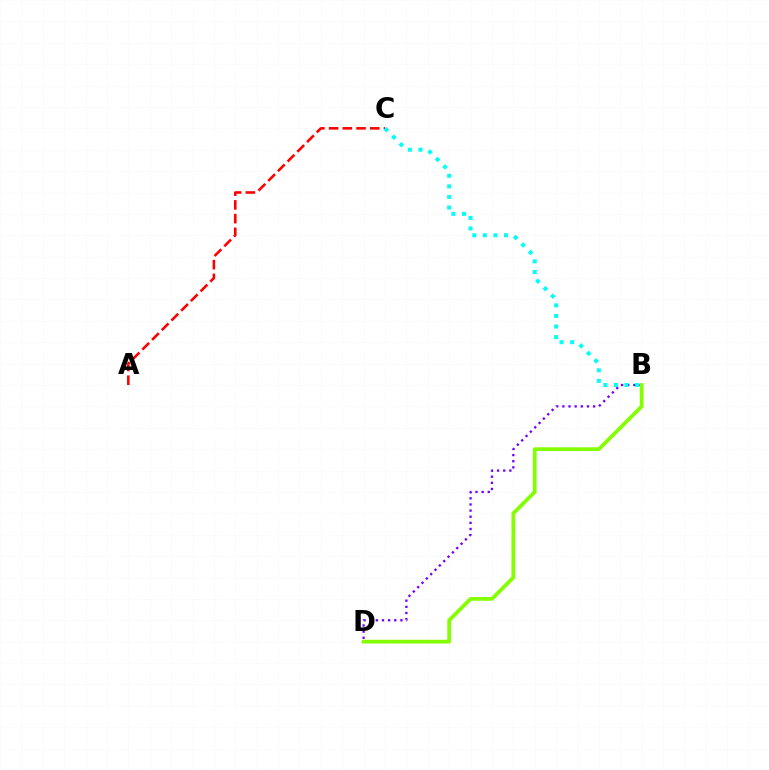{('A', 'C'): [{'color': '#ff0000', 'line_style': 'dashed', 'thickness': 1.86}], ('B', 'D'): [{'color': '#7200ff', 'line_style': 'dotted', 'thickness': 1.67}, {'color': '#84ff00', 'line_style': 'solid', 'thickness': 2.71}], ('B', 'C'): [{'color': '#00fff6', 'line_style': 'dotted', 'thickness': 2.87}]}